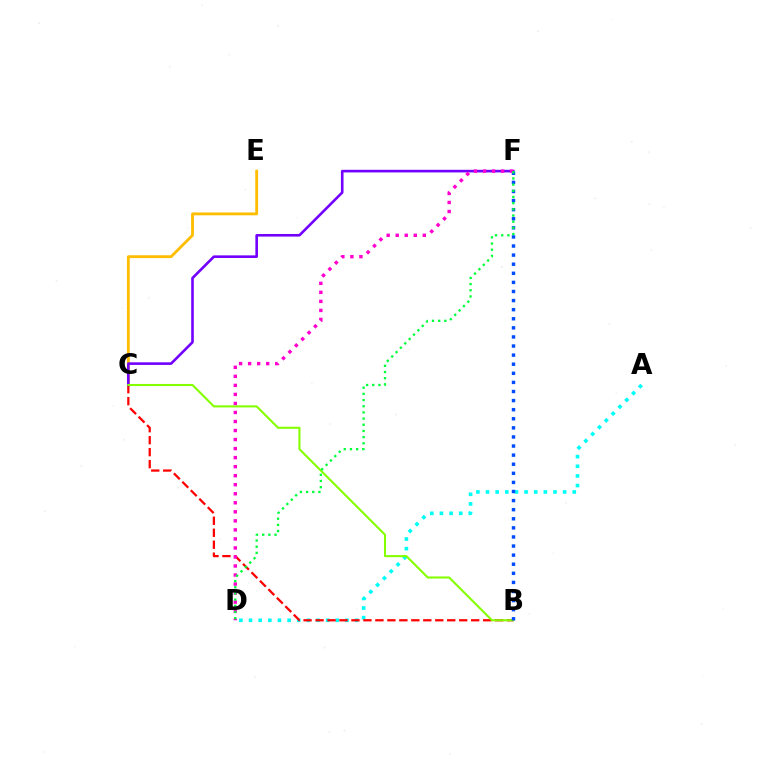{('A', 'D'): [{'color': '#00fff6', 'line_style': 'dotted', 'thickness': 2.62}], ('C', 'E'): [{'color': '#ffbd00', 'line_style': 'solid', 'thickness': 2.04}], ('B', 'C'): [{'color': '#ff0000', 'line_style': 'dashed', 'thickness': 1.63}, {'color': '#84ff00', 'line_style': 'solid', 'thickness': 1.51}], ('C', 'F'): [{'color': '#7200ff', 'line_style': 'solid', 'thickness': 1.88}], ('B', 'F'): [{'color': '#004bff', 'line_style': 'dotted', 'thickness': 2.47}], ('D', 'F'): [{'color': '#ff00cf', 'line_style': 'dotted', 'thickness': 2.45}, {'color': '#00ff39', 'line_style': 'dotted', 'thickness': 1.68}]}